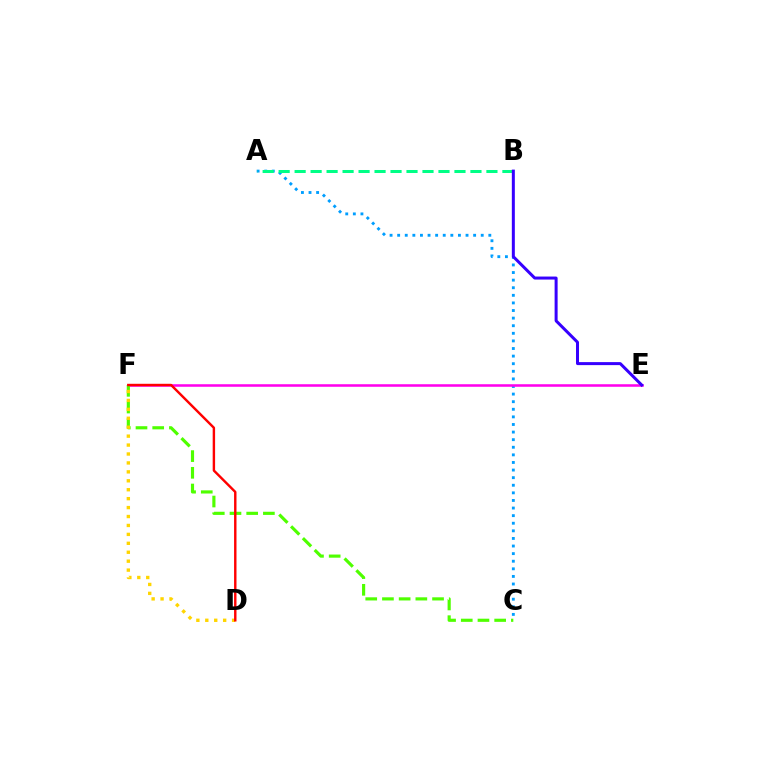{('A', 'C'): [{'color': '#009eff', 'line_style': 'dotted', 'thickness': 2.06}], ('A', 'B'): [{'color': '#00ff86', 'line_style': 'dashed', 'thickness': 2.17}], ('E', 'F'): [{'color': '#ff00ed', 'line_style': 'solid', 'thickness': 1.83}], ('C', 'F'): [{'color': '#4fff00', 'line_style': 'dashed', 'thickness': 2.27}], ('D', 'F'): [{'color': '#ffd500', 'line_style': 'dotted', 'thickness': 2.43}, {'color': '#ff0000', 'line_style': 'solid', 'thickness': 1.74}], ('B', 'E'): [{'color': '#3700ff', 'line_style': 'solid', 'thickness': 2.16}]}